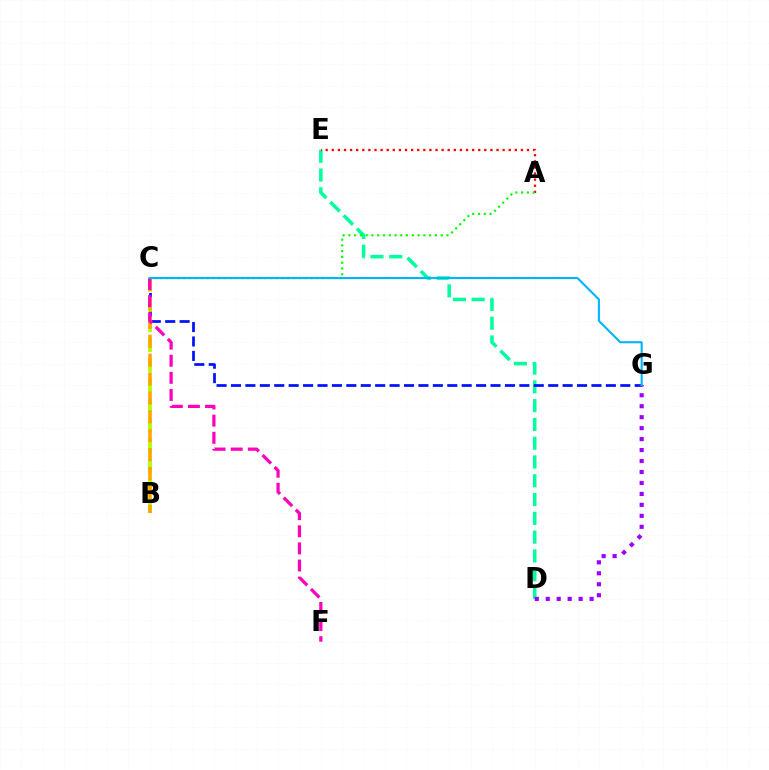{('D', 'E'): [{'color': '#00ff9d', 'line_style': 'dashed', 'thickness': 2.55}], ('C', 'G'): [{'color': '#0010ff', 'line_style': 'dashed', 'thickness': 1.96}, {'color': '#00b5ff', 'line_style': 'solid', 'thickness': 1.52}], ('D', 'G'): [{'color': '#9b00ff', 'line_style': 'dotted', 'thickness': 2.98}], ('B', 'C'): [{'color': '#b3ff00', 'line_style': 'dashed', 'thickness': 2.73}, {'color': '#ffa500', 'line_style': 'dashed', 'thickness': 2.57}], ('A', 'E'): [{'color': '#ff0000', 'line_style': 'dotted', 'thickness': 1.66}], ('C', 'F'): [{'color': '#ff00bd', 'line_style': 'dashed', 'thickness': 2.32}], ('A', 'C'): [{'color': '#08ff00', 'line_style': 'dotted', 'thickness': 1.57}]}